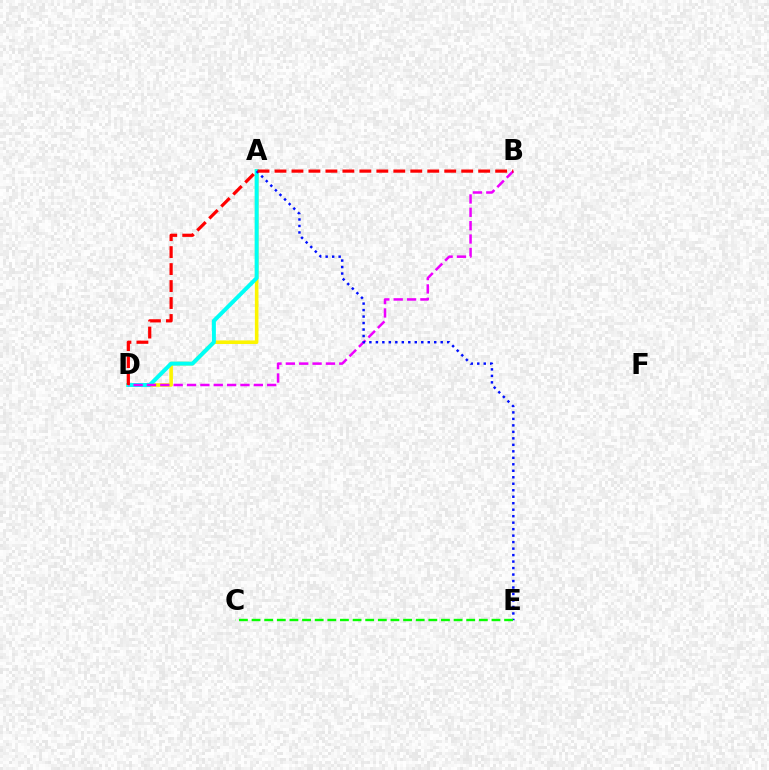{('A', 'D'): [{'color': '#fcf500', 'line_style': 'solid', 'thickness': 2.58}, {'color': '#00fff6', 'line_style': 'solid', 'thickness': 2.87}], ('B', 'D'): [{'color': '#ee00ff', 'line_style': 'dashed', 'thickness': 1.81}, {'color': '#ff0000', 'line_style': 'dashed', 'thickness': 2.31}], ('A', 'E'): [{'color': '#0010ff', 'line_style': 'dotted', 'thickness': 1.76}], ('C', 'E'): [{'color': '#08ff00', 'line_style': 'dashed', 'thickness': 1.72}]}